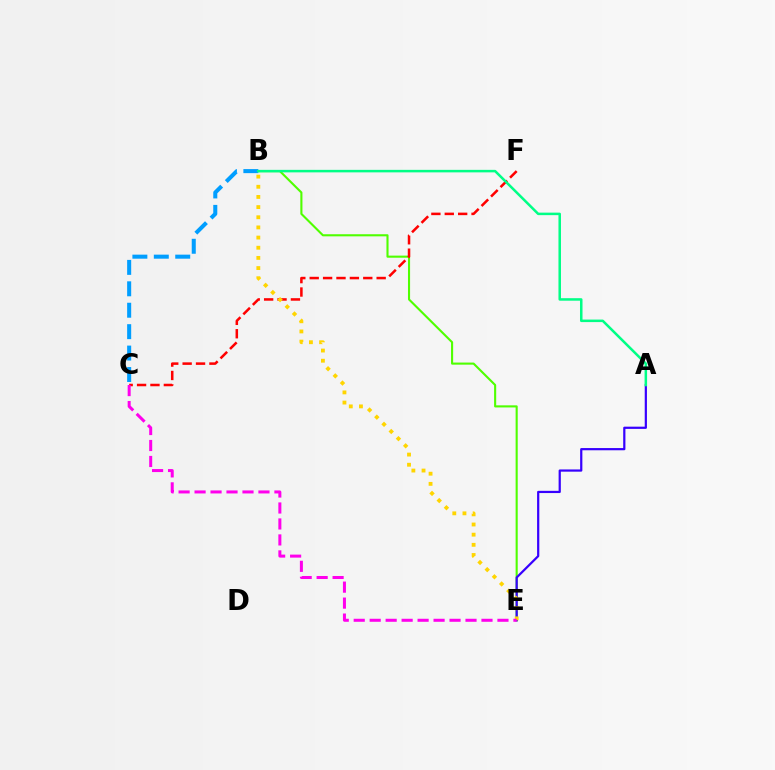{('B', 'E'): [{'color': '#4fff00', 'line_style': 'solid', 'thickness': 1.52}, {'color': '#ffd500', 'line_style': 'dotted', 'thickness': 2.76}], ('A', 'E'): [{'color': '#3700ff', 'line_style': 'solid', 'thickness': 1.6}], ('C', 'F'): [{'color': '#ff0000', 'line_style': 'dashed', 'thickness': 1.82}], ('B', 'C'): [{'color': '#009eff', 'line_style': 'dashed', 'thickness': 2.91}], ('C', 'E'): [{'color': '#ff00ed', 'line_style': 'dashed', 'thickness': 2.17}], ('A', 'B'): [{'color': '#00ff86', 'line_style': 'solid', 'thickness': 1.81}]}